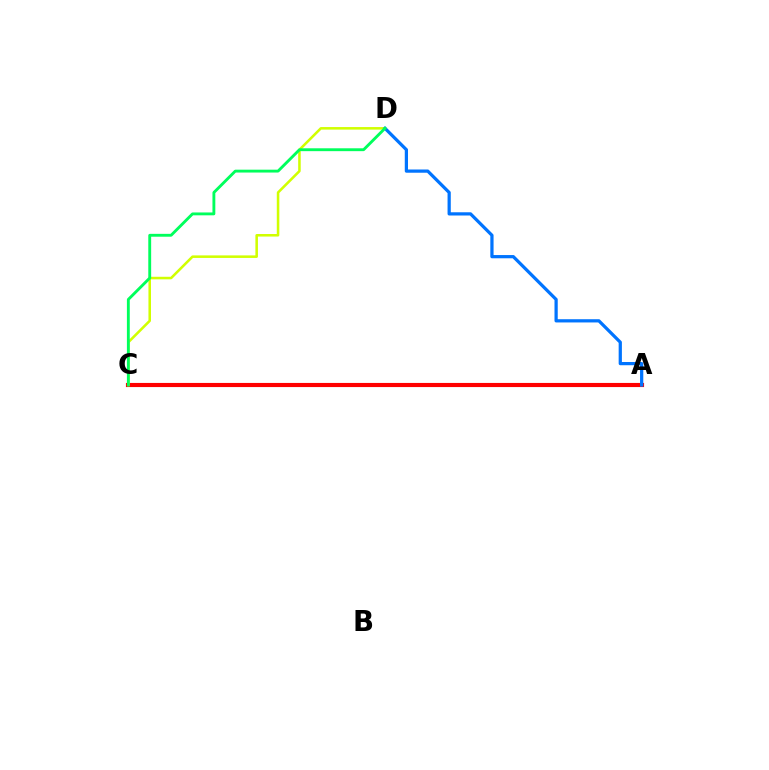{('A', 'C'): [{'color': '#b900ff', 'line_style': 'solid', 'thickness': 2.59}, {'color': '#ff0000', 'line_style': 'solid', 'thickness': 2.98}], ('C', 'D'): [{'color': '#d1ff00', 'line_style': 'solid', 'thickness': 1.83}, {'color': '#00ff5c', 'line_style': 'solid', 'thickness': 2.06}], ('A', 'D'): [{'color': '#0074ff', 'line_style': 'solid', 'thickness': 2.33}]}